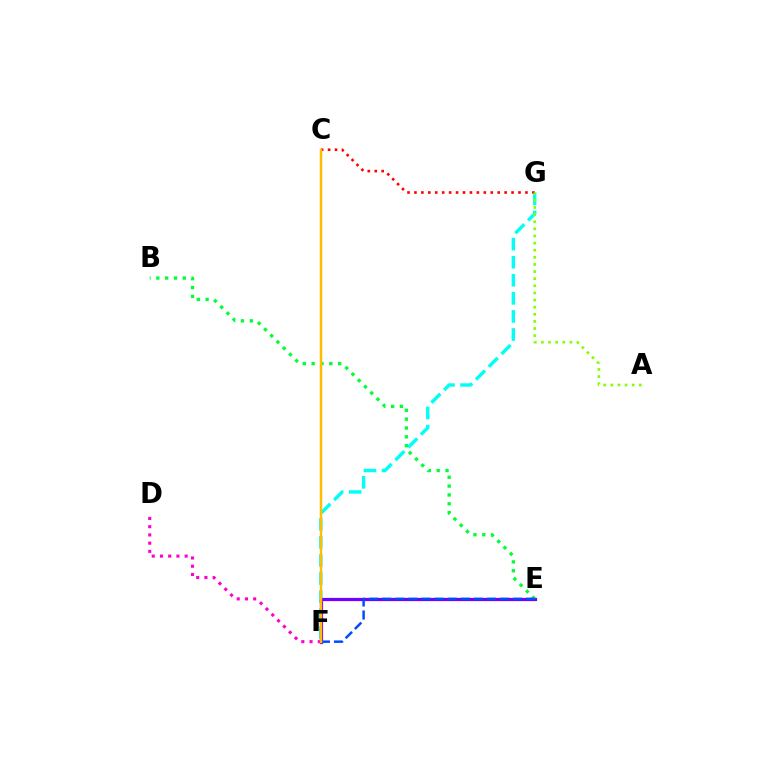{('F', 'G'): [{'color': '#00fff6', 'line_style': 'dashed', 'thickness': 2.45}], ('D', 'F'): [{'color': '#ff00cf', 'line_style': 'dotted', 'thickness': 2.24}], ('E', 'F'): [{'color': '#7200ff', 'line_style': 'solid', 'thickness': 2.32}, {'color': '#004bff', 'line_style': 'dashed', 'thickness': 1.78}], ('B', 'E'): [{'color': '#00ff39', 'line_style': 'dotted', 'thickness': 2.4}], ('C', 'G'): [{'color': '#ff0000', 'line_style': 'dotted', 'thickness': 1.89}], ('A', 'G'): [{'color': '#84ff00', 'line_style': 'dotted', 'thickness': 1.93}], ('C', 'F'): [{'color': '#ffbd00', 'line_style': 'solid', 'thickness': 1.79}]}